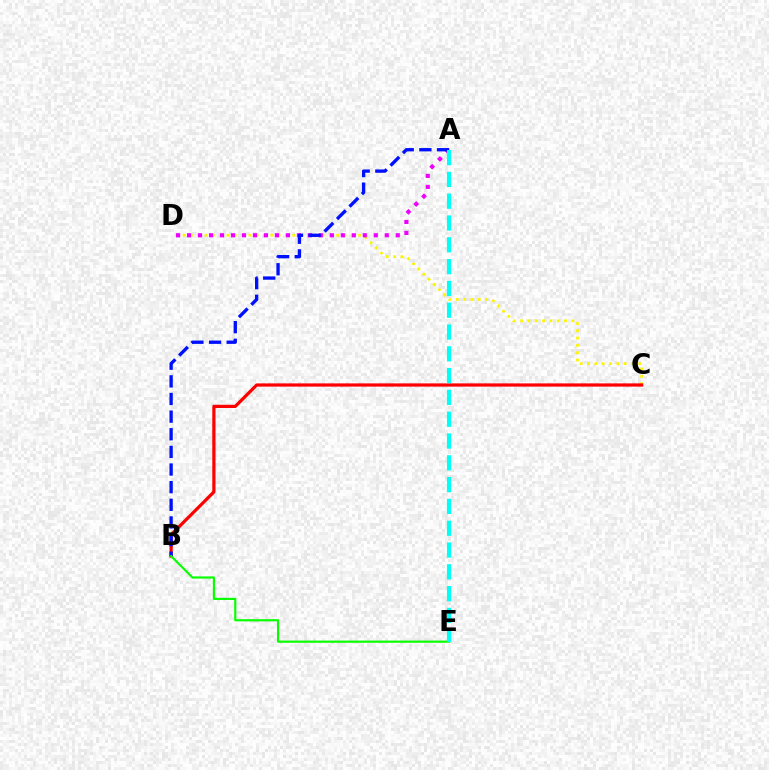{('C', 'D'): [{'color': '#fcf500', 'line_style': 'dotted', 'thickness': 1.99}], ('A', 'D'): [{'color': '#ee00ff', 'line_style': 'dotted', 'thickness': 2.98}], ('B', 'C'): [{'color': '#ff0000', 'line_style': 'solid', 'thickness': 2.32}], ('A', 'B'): [{'color': '#0010ff', 'line_style': 'dashed', 'thickness': 2.4}], ('B', 'E'): [{'color': '#08ff00', 'line_style': 'solid', 'thickness': 1.57}], ('A', 'E'): [{'color': '#00fff6', 'line_style': 'dashed', 'thickness': 2.96}]}